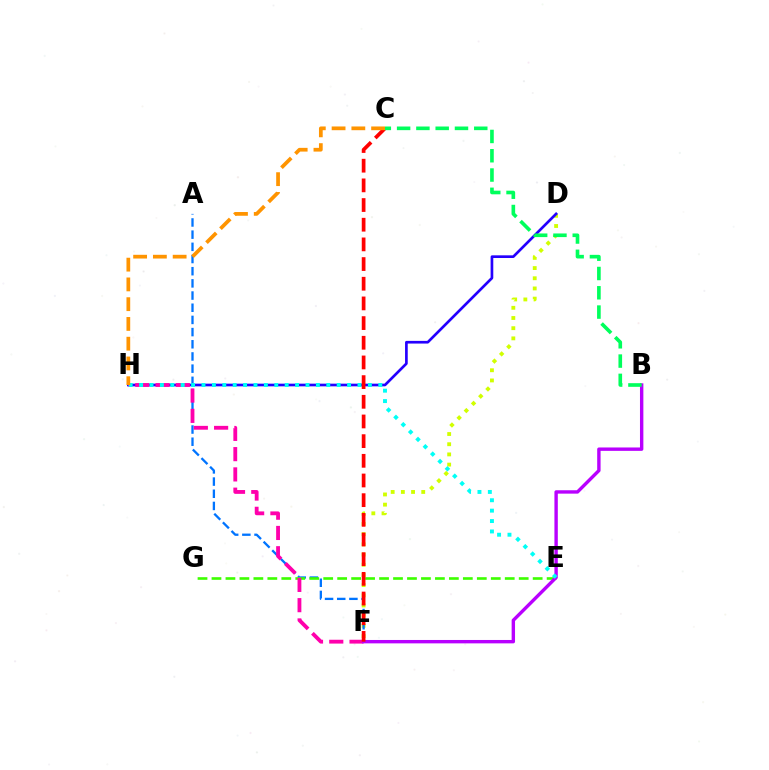{('D', 'F'): [{'color': '#d1ff00', 'line_style': 'dotted', 'thickness': 2.77}], ('A', 'F'): [{'color': '#0074ff', 'line_style': 'dashed', 'thickness': 1.65}], ('D', 'H'): [{'color': '#2500ff', 'line_style': 'solid', 'thickness': 1.93}], ('E', 'G'): [{'color': '#3dff00', 'line_style': 'dashed', 'thickness': 1.9}], ('F', 'H'): [{'color': '#ff00ac', 'line_style': 'dashed', 'thickness': 2.75}], ('B', 'F'): [{'color': '#b900ff', 'line_style': 'solid', 'thickness': 2.44}], ('E', 'H'): [{'color': '#00fff6', 'line_style': 'dotted', 'thickness': 2.83}], ('C', 'F'): [{'color': '#ff0000', 'line_style': 'dashed', 'thickness': 2.67}], ('C', 'H'): [{'color': '#ff9400', 'line_style': 'dashed', 'thickness': 2.68}], ('B', 'C'): [{'color': '#00ff5c', 'line_style': 'dashed', 'thickness': 2.62}]}